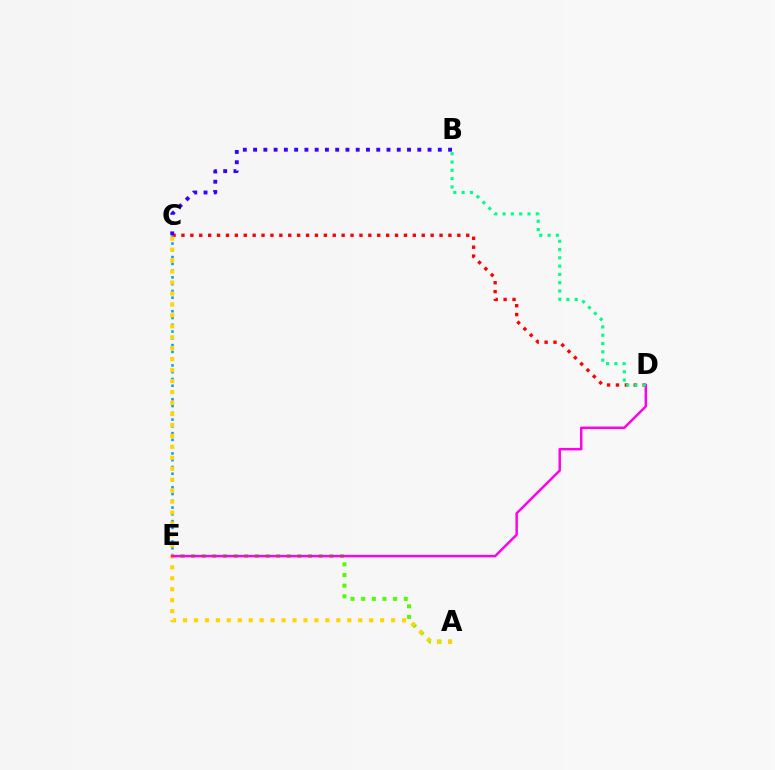{('A', 'E'): [{'color': '#4fff00', 'line_style': 'dotted', 'thickness': 2.89}], ('C', 'D'): [{'color': '#ff0000', 'line_style': 'dotted', 'thickness': 2.42}], ('C', 'E'): [{'color': '#009eff', 'line_style': 'dotted', 'thickness': 1.84}], ('A', 'C'): [{'color': '#ffd500', 'line_style': 'dotted', 'thickness': 2.98}], ('B', 'C'): [{'color': '#3700ff', 'line_style': 'dotted', 'thickness': 2.79}], ('D', 'E'): [{'color': '#ff00ed', 'line_style': 'solid', 'thickness': 1.77}], ('B', 'D'): [{'color': '#00ff86', 'line_style': 'dotted', 'thickness': 2.25}]}